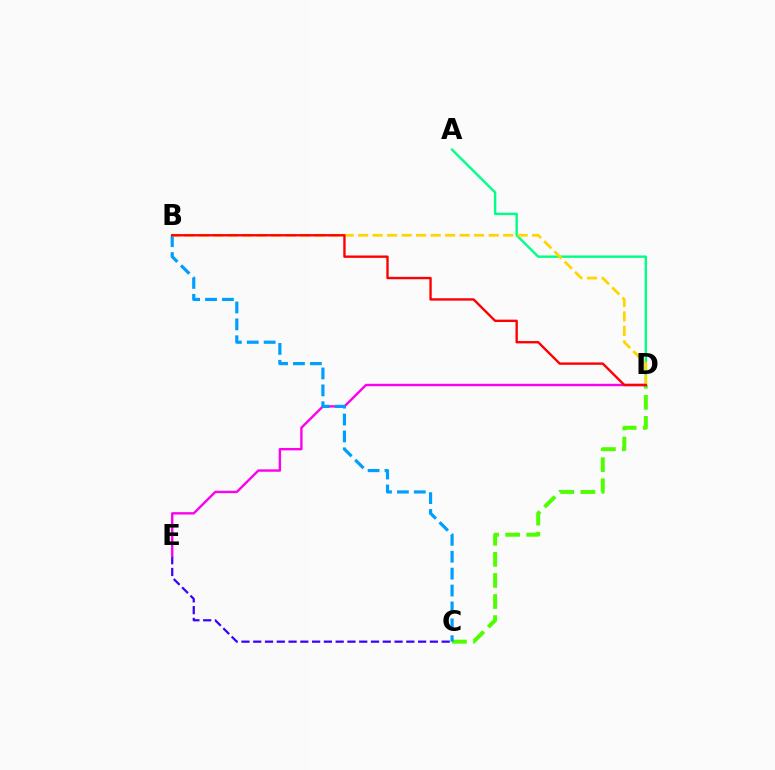{('C', 'D'): [{'color': '#4fff00', 'line_style': 'dashed', 'thickness': 2.86}], ('C', 'E'): [{'color': '#3700ff', 'line_style': 'dashed', 'thickness': 1.6}], ('A', 'D'): [{'color': '#00ff86', 'line_style': 'solid', 'thickness': 1.73}], ('D', 'E'): [{'color': '#ff00ed', 'line_style': 'solid', 'thickness': 1.72}], ('B', 'C'): [{'color': '#009eff', 'line_style': 'dashed', 'thickness': 2.3}], ('B', 'D'): [{'color': '#ffd500', 'line_style': 'dashed', 'thickness': 1.97}, {'color': '#ff0000', 'line_style': 'solid', 'thickness': 1.71}]}